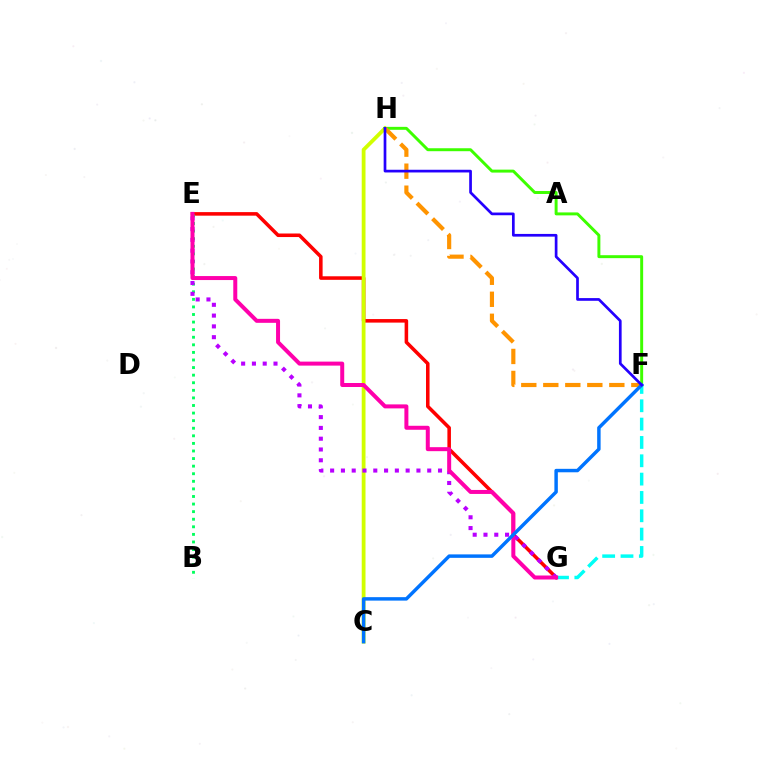{('E', 'G'): [{'color': '#ff0000', 'line_style': 'solid', 'thickness': 2.55}, {'color': '#b900ff', 'line_style': 'dotted', 'thickness': 2.93}, {'color': '#ff00ac', 'line_style': 'solid', 'thickness': 2.87}], ('C', 'H'): [{'color': '#d1ff00', 'line_style': 'solid', 'thickness': 2.73}], ('B', 'E'): [{'color': '#00ff5c', 'line_style': 'dotted', 'thickness': 2.06}], ('F', 'H'): [{'color': '#3dff00', 'line_style': 'solid', 'thickness': 2.13}, {'color': '#ff9400', 'line_style': 'dashed', 'thickness': 2.99}, {'color': '#2500ff', 'line_style': 'solid', 'thickness': 1.95}], ('F', 'G'): [{'color': '#00fff6', 'line_style': 'dashed', 'thickness': 2.49}], ('C', 'F'): [{'color': '#0074ff', 'line_style': 'solid', 'thickness': 2.49}]}